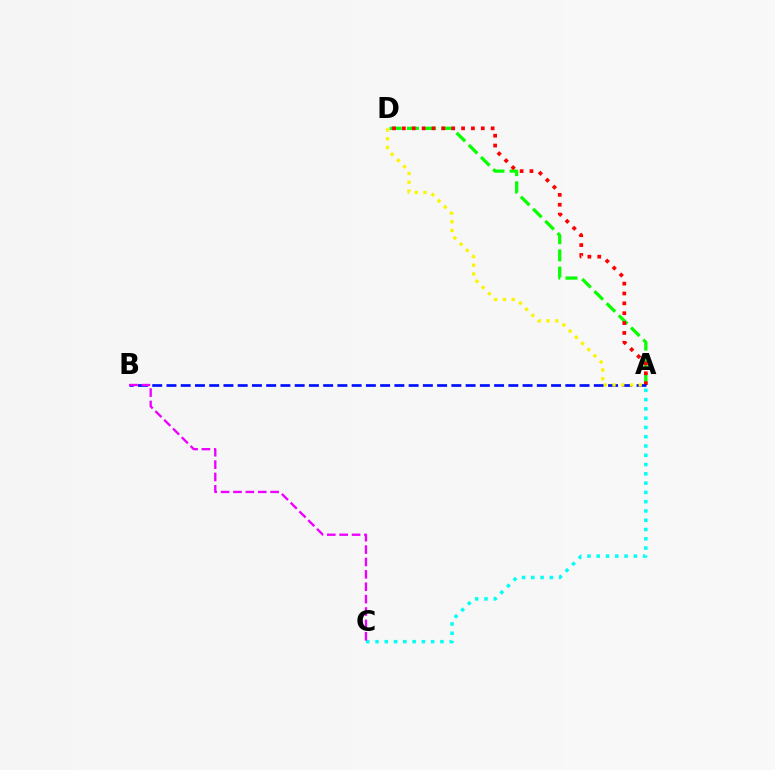{('A', 'D'): [{'color': '#08ff00', 'line_style': 'dashed', 'thickness': 2.34}, {'color': '#ff0000', 'line_style': 'dotted', 'thickness': 2.68}, {'color': '#fcf500', 'line_style': 'dotted', 'thickness': 2.38}], ('A', 'B'): [{'color': '#0010ff', 'line_style': 'dashed', 'thickness': 1.94}], ('A', 'C'): [{'color': '#00fff6', 'line_style': 'dotted', 'thickness': 2.52}], ('B', 'C'): [{'color': '#ee00ff', 'line_style': 'dashed', 'thickness': 1.68}]}